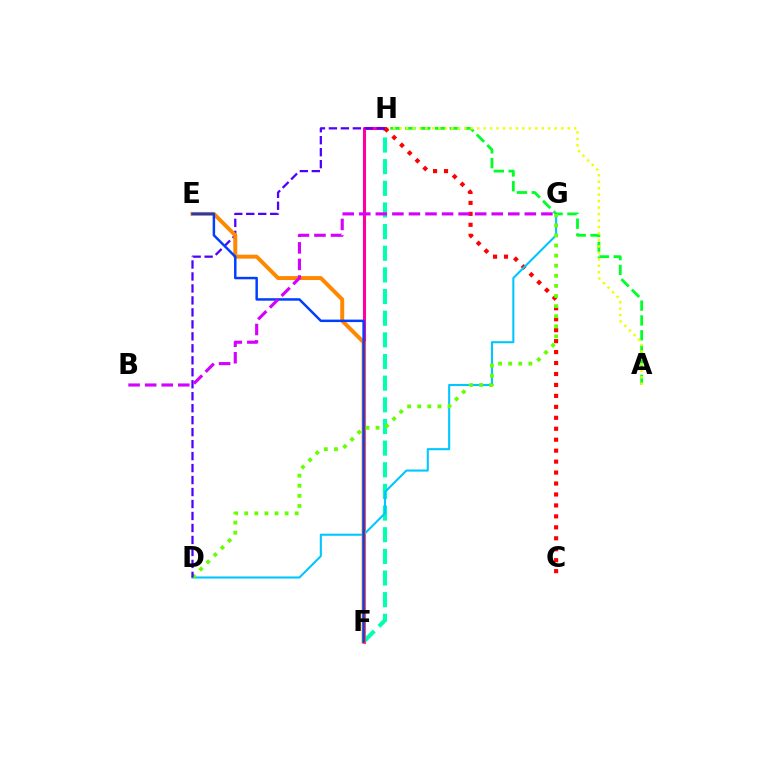{('A', 'H'): [{'color': '#00ff27', 'line_style': 'dashed', 'thickness': 2.02}, {'color': '#eeff00', 'line_style': 'dotted', 'thickness': 1.76}], ('F', 'H'): [{'color': '#00ffaf', 'line_style': 'dashed', 'thickness': 2.94}, {'color': '#ff00a0', 'line_style': 'solid', 'thickness': 2.22}], ('C', 'H'): [{'color': '#ff0000', 'line_style': 'dotted', 'thickness': 2.98}], ('D', 'G'): [{'color': '#00c7ff', 'line_style': 'solid', 'thickness': 1.5}, {'color': '#66ff00', 'line_style': 'dotted', 'thickness': 2.74}], ('D', 'H'): [{'color': '#4f00ff', 'line_style': 'dashed', 'thickness': 1.63}], ('E', 'F'): [{'color': '#ff8800', 'line_style': 'solid', 'thickness': 2.85}, {'color': '#003fff', 'line_style': 'solid', 'thickness': 1.78}], ('B', 'G'): [{'color': '#d600ff', 'line_style': 'dashed', 'thickness': 2.25}]}